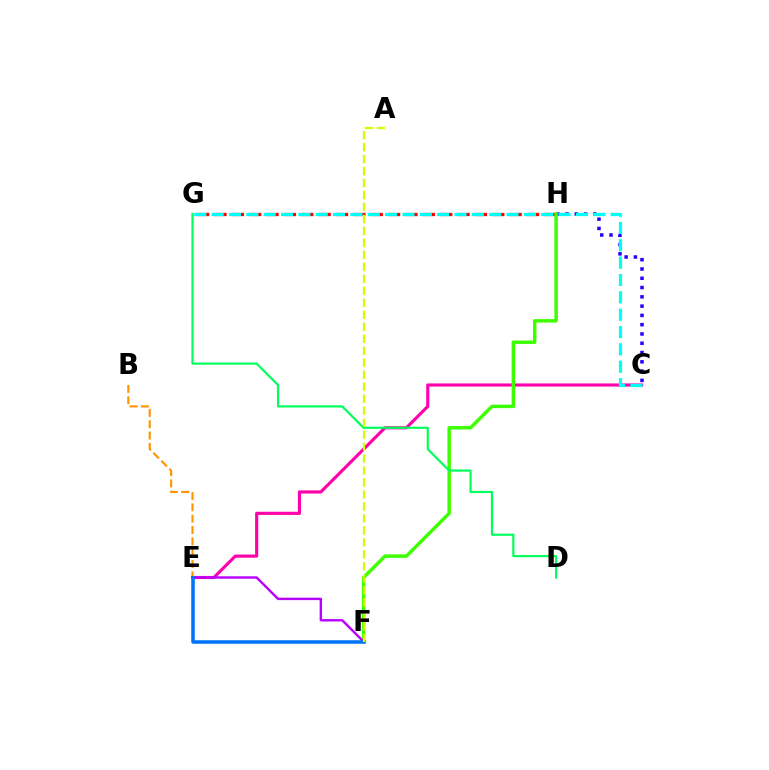{('C', 'E'): [{'color': '#ff00ac', 'line_style': 'solid', 'thickness': 2.25}], ('G', 'H'): [{'color': '#ff0000', 'line_style': 'dashed', 'thickness': 2.36}], ('B', 'E'): [{'color': '#ff9400', 'line_style': 'dashed', 'thickness': 1.54}], ('C', 'H'): [{'color': '#2500ff', 'line_style': 'dotted', 'thickness': 2.52}], ('F', 'H'): [{'color': '#3dff00', 'line_style': 'solid', 'thickness': 2.49}], ('C', 'G'): [{'color': '#00fff6', 'line_style': 'dashed', 'thickness': 2.36}], ('E', 'F'): [{'color': '#b900ff', 'line_style': 'solid', 'thickness': 1.74}, {'color': '#0074ff', 'line_style': 'solid', 'thickness': 2.54}], ('D', 'G'): [{'color': '#00ff5c', 'line_style': 'solid', 'thickness': 1.58}], ('A', 'F'): [{'color': '#d1ff00', 'line_style': 'dashed', 'thickness': 1.63}]}